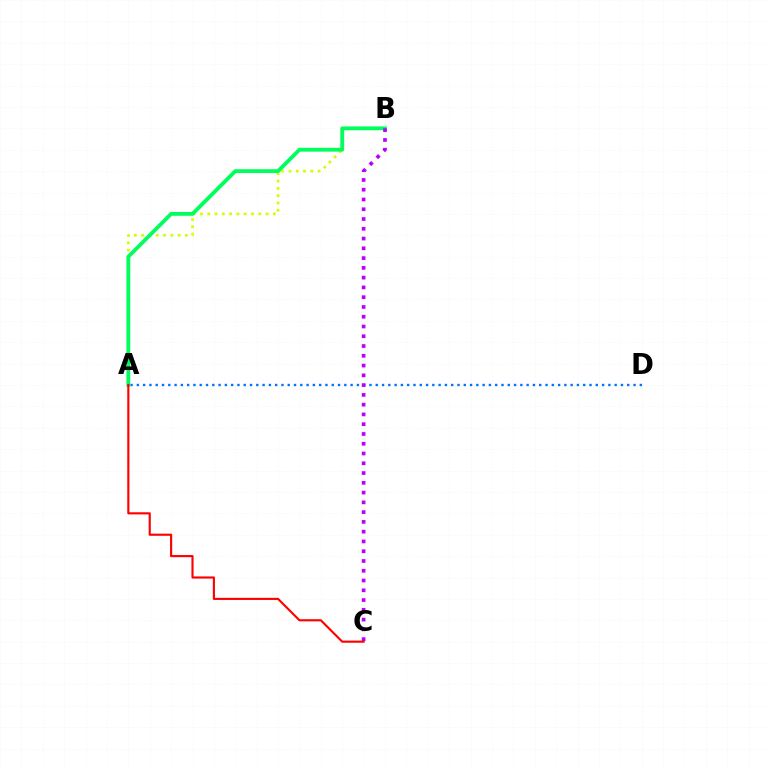{('A', 'B'): [{'color': '#d1ff00', 'line_style': 'dotted', 'thickness': 1.98}, {'color': '#00ff5c', 'line_style': 'solid', 'thickness': 2.75}], ('A', 'D'): [{'color': '#0074ff', 'line_style': 'dotted', 'thickness': 1.71}], ('B', 'C'): [{'color': '#b900ff', 'line_style': 'dotted', 'thickness': 2.65}], ('A', 'C'): [{'color': '#ff0000', 'line_style': 'solid', 'thickness': 1.54}]}